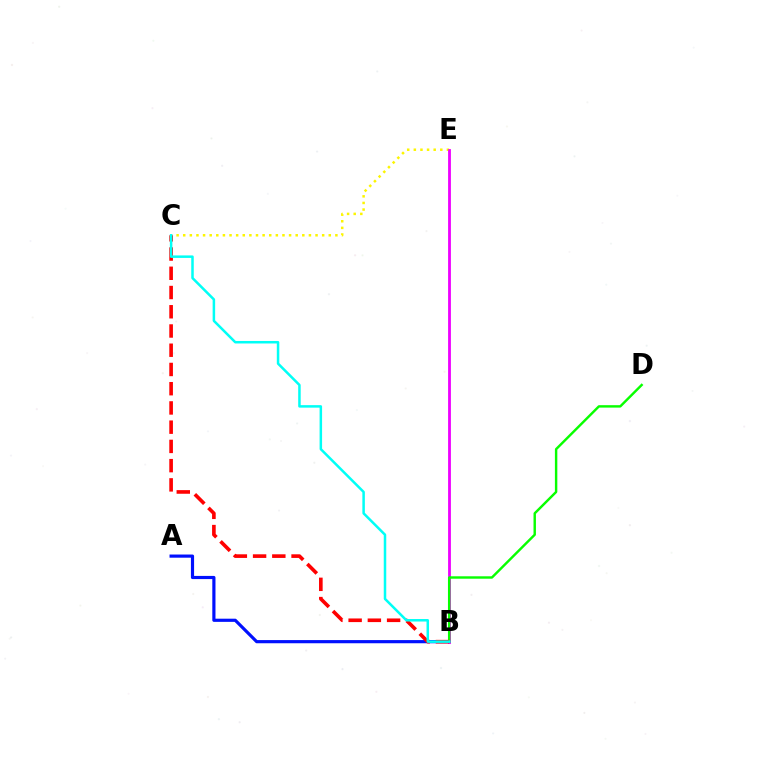{('A', 'B'): [{'color': '#0010ff', 'line_style': 'solid', 'thickness': 2.28}], ('C', 'E'): [{'color': '#fcf500', 'line_style': 'dotted', 'thickness': 1.8}], ('B', 'E'): [{'color': '#ee00ff', 'line_style': 'solid', 'thickness': 2.03}], ('B', 'D'): [{'color': '#08ff00', 'line_style': 'solid', 'thickness': 1.75}], ('B', 'C'): [{'color': '#ff0000', 'line_style': 'dashed', 'thickness': 2.61}, {'color': '#00fff6', 'line_style': 'solid', 'thickness': 1.8}]}